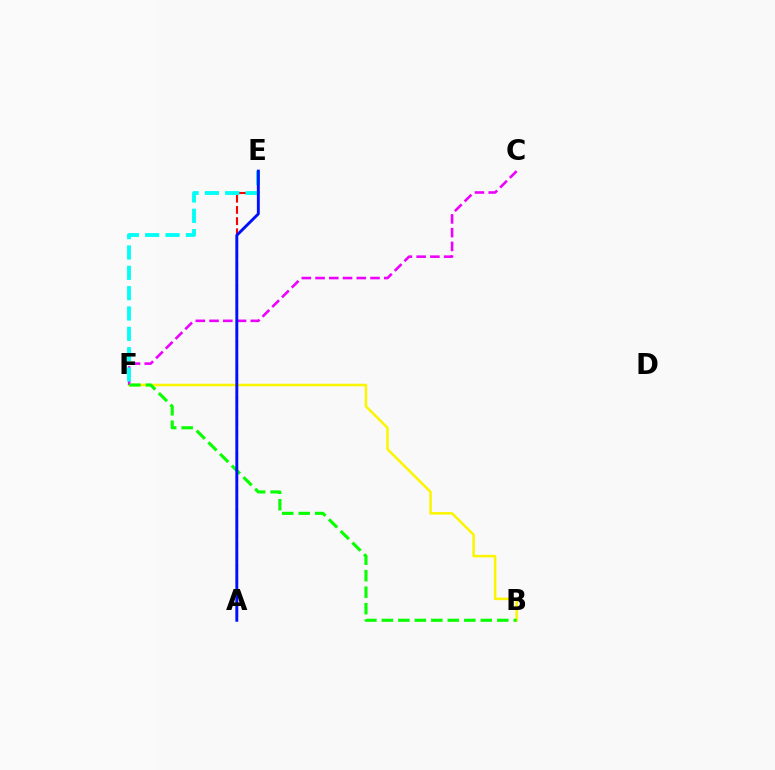{('B', 'F'): [{'color': '#fcf500', 'line_style': 'solid', 'thickness': 1.82}, {'color': '#08ff00', 'line_style': 'dashed', 'thickness': 2.24}], ('A', 'E'): [{'color': '#ff0000', 'line_style': 'dashed', 'thickness': 1.52}, {'color': '#0010ff', 'line_style': 'solid', 'thickness': 2.08}], ('C', 'F'): [{'color': '#ee00ff', 'line_style': 'dashed', 'thickness': 1.87}], ('E', 'F'): [{'color': '#00fff6', 'line_style': 'dashed', 'thickness': 2.76}]}